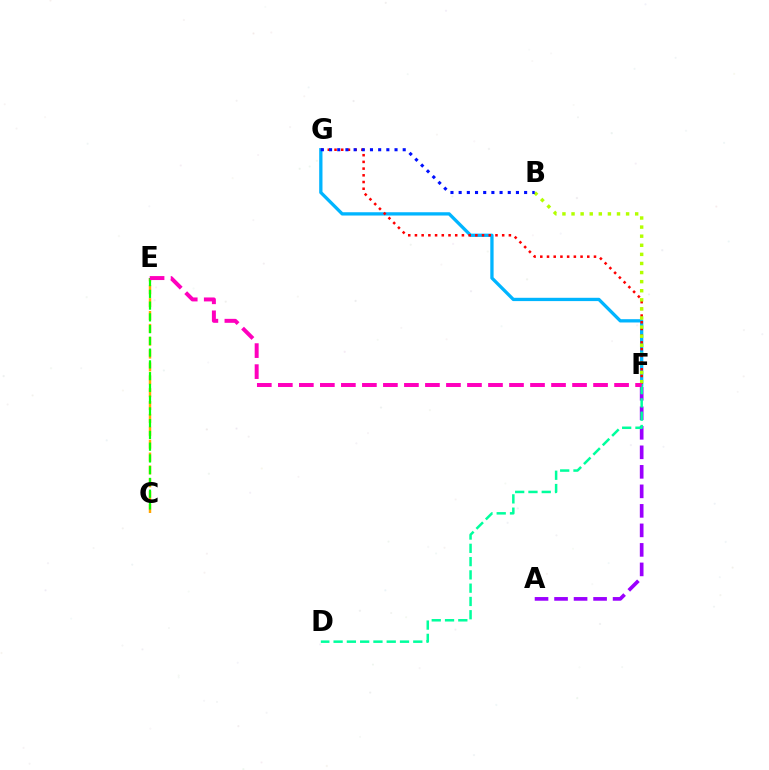{('C', 'E'): [{'color': '#ffa500', 'line_style': 'dashed', 'thickness': 1.75}, {'color': '#08ff00', 'line_style': 'dashed', 'thickness': 1.6}], ('F', 'G'): [{'color': '#00b5ff', 'line_style': 'solid', 'thickness': 2.37}, {'color': '#ff0000', 'line_style': 'dotted', 'thickness': 1.82}], ('A', 'F'): [{'color': '#9b00ff', 'line_style': 'dashed', 'thickness': 2.65}], ('B', 'F'): [{'color': '#b3ff00', 'line_style': 'dotted', 'thickness': 2.47}], ('D', 'F'): [{'color': '#00ff9d', 'line_style': 'dashed', 'thickness': 1.8}], ('B', 'G'): [{'color': '#0010ff', 'line_style': 'dotted', 'thickness': 2.22}], ('E', 'F'): [{'color': '#ff00bd', 'line_style': 'dashed', 'thickness': 2.85}]}